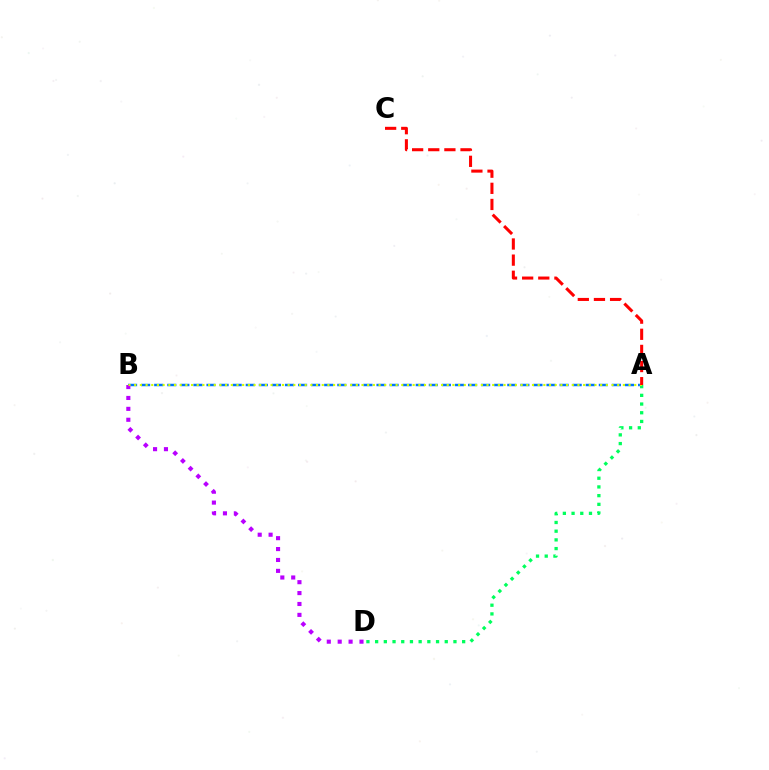{('A', 'D'): [{'color': '#00ff5c', 'line_style': 'dotted', 'thickness': 2.36}], ('A', 'B'): [{'color': '#0074ff', 'line_style': 'dashed', 'thickness': 1.78}, {'color': '#d1ff00', 'line_style': 'dotted', 'thickness': 1.54}], ('B', 'D'): [{'color': '#b900ff', 'line_style': 'dotted', 'thickness': 2.96}], ('A', 'C'): [{'color': '#ff0000', 'line_style': 'dashed', 'thickness': 2.19}]}